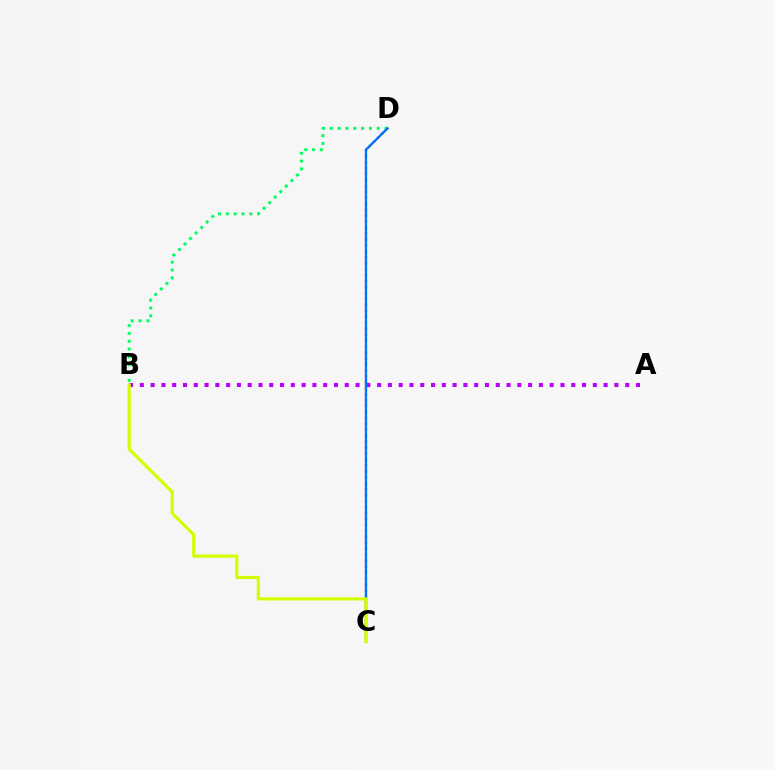{('C', 'D'): [{'color': '#ff0000', 'line_style': 'dotted', 'thickness': 1.62}, {'color': '#0074ff', 'line_style': 'solid', 'thickness': 1.68}], ('A', 'B'): [{'color': '#b900ff', 'line_style': 'dotted', 'thickness': 2.93}], ('B', 'D'): [{'color': '#00ff5c', 'line_style': 'dotted', 'thickness': 2.13}], ('B', 'C'): [{'color': '#d1ff00', 'line_style': 'solid', 'thickness': 2.29}]}